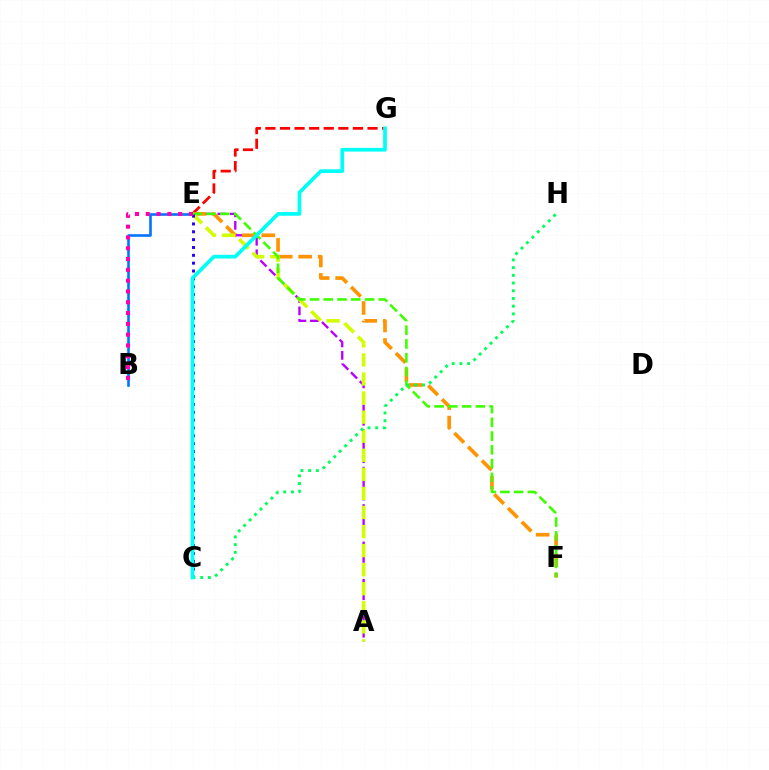{('E', 'G'): [{'color': '#ff0000', 'line_style': 'dashed', 'thickness': 1.98}], ('A', 'E'): [{'color': '#b900ff', 'line_style': 'dashed', 'thickness': 1.69}, {'color': '#d1ff00', 'line_style': 'dashed', 'thickness': 2.59}], ('E', 'F'): [{'color': '#ff9400', 'line_style': 'dashed', 'thickness': 2.64}, {'color': '#3dff00', 'line_style': 'dashed', 'thickness': 1.87}], ('B', 'E'): [{'color': '#0074ff', 'line_style': 'solid', 'thickness': 1.88}, {'color': '#ff00ac', 'line_style': 'dotted', 'thickness': 2.93}], ('C', 'E'): [{'color': '#2500ff', 'line_style': 'dotted', 'thickness': 2.13}], ('C', 'H'): [{'color': '#00ff5c', 'line_style': 'dotted', 'thickness': 2.09}], ('C', 'G'): [{'color': '#00fff6', 'line_style': 'solid', 'thickness': 2.67}]}